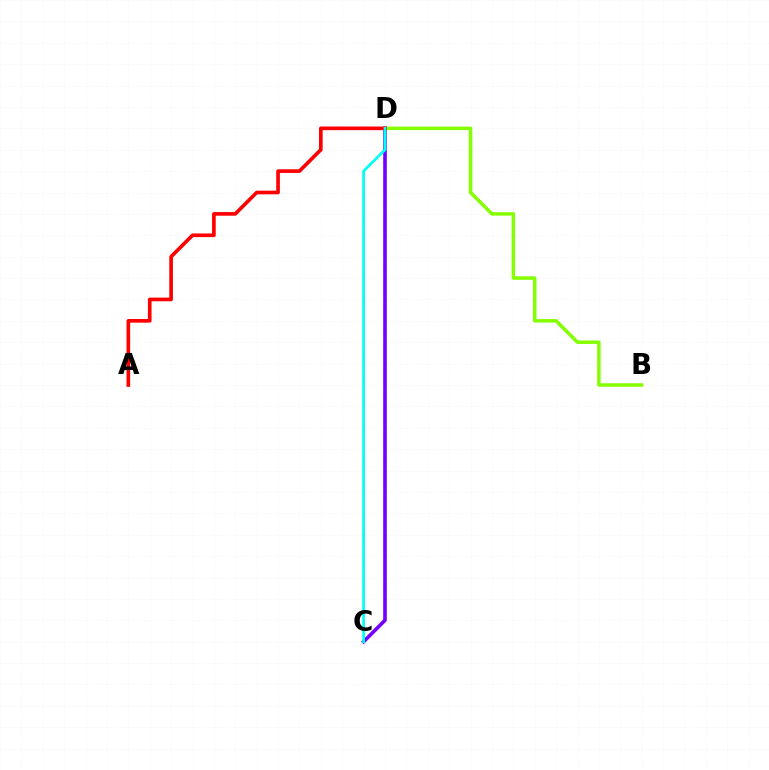{('B', 'D'): [{'color': '#84ff00', 'line_style': 'solid', 'thickness': 2.51}], ('C', 'D'): [{'color': '#7200ff', 'line_style': 'solid', 'thickness': 2.6}, {'color': '#00fff6', 'line_style': 'solid', 'thickness': 1.97}], ('A', 'D'): [{'color': '#ff0000', 'line_style': 'solid', 'thickness': 2.63}]}